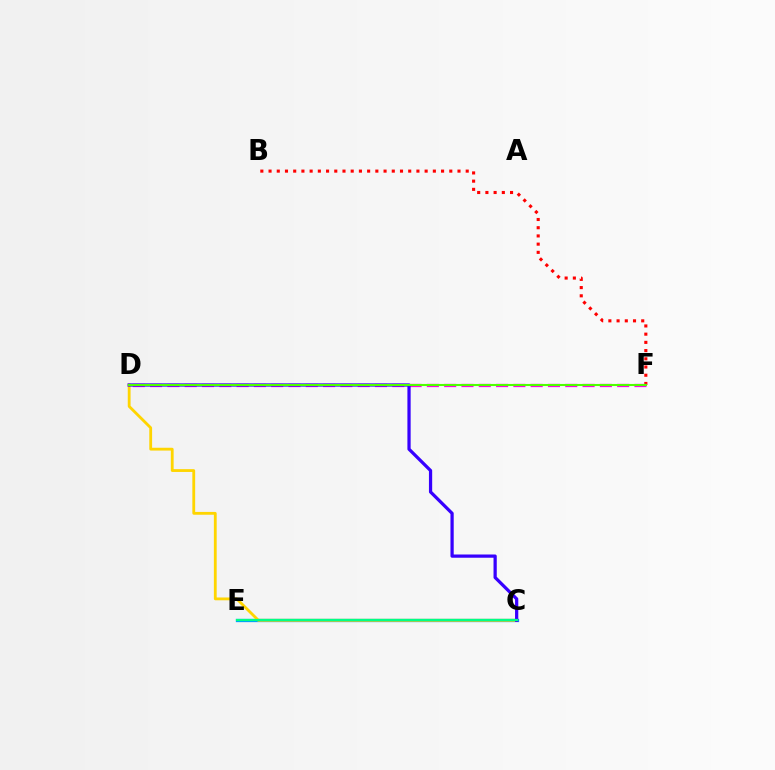{('B', 'F'): [{'color': '#ff0000', 'line_style': 'dotted', 'thickness': 2.23}], ('C', 'E'): [{'color': '#009eff', 'line_style': 'solid', 'thickness': 2.37}, {'color': '#00ff86', 'line_style': 'solid', 'thickness': 1.56}], ('D', 'F'): [{'color': '#ff00ed', 'line_style': 'dashed', 'thickness': 2.35}, {'color': '#4fff00', 'line_style': 'solid', 'thickness': 1.51}], ('C', 'D'): [{'color': '#ffd500', 'line_style': 'solid', 'thickness': 2.03}, {'color': '#3700ff', 'line_style': 'solid', 'thickness': 2.33}]}